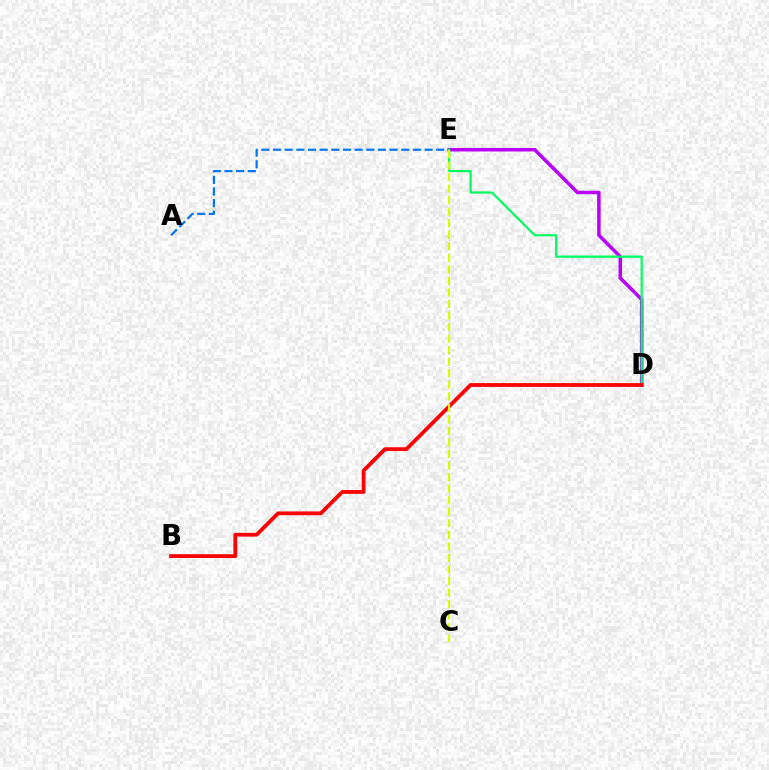{('D', 'E'): [{'color': '#b900ff', 'line_style': 'solid', 'thickness': 2.53}, {'color': '#00ff5c', 'line_style': 'solid', 'thickness': 1.58}], ('A', 'E'): [{'color': '#0074ff', 'line_style': 'dashed', 'thickness': 1.58}], ('B', 'D'): [{'color': '#ff0000', 'line_style': 'solid', 'thickness': 2.72}], ('C', 'E'): [{'color': '#d1ff00', 'line_style': 'dashed', 'thickness': 1.57}]}